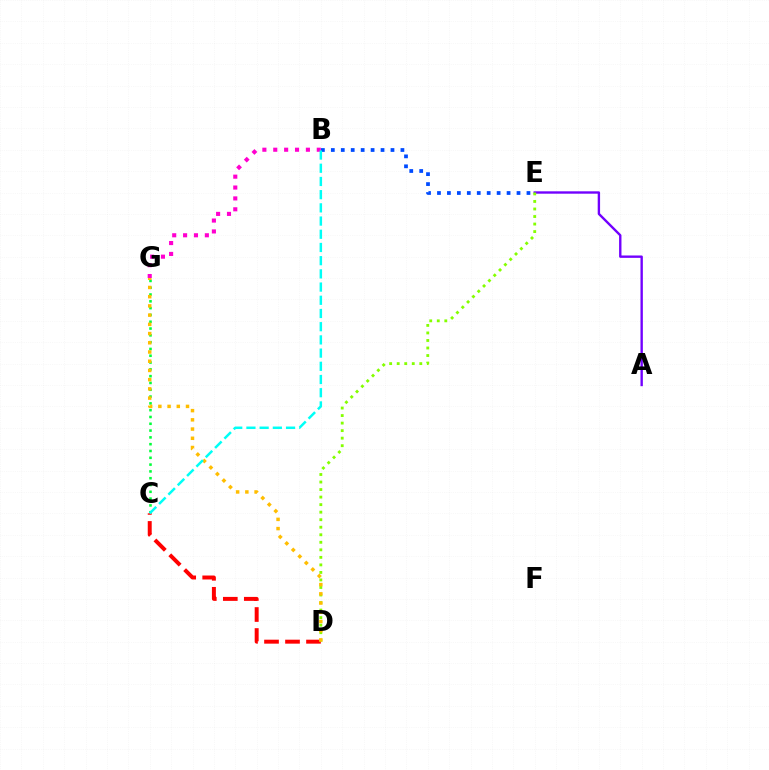{('B', 'E'): [{'color': '#004bff', 'line_style': 'dotted', 'thickness': 2.7}], ('A', 'E'): [{'color': '#7200ff', 'line_style': 'solid', 'thickness': 1.71}], ('C', 'G'): [{'color': '#00ff39', 'line_style': 'dotted', 'thickness': 1.85}], ('B', 'G'): [{'color': '#ff00cf', 'line_style': 'dotted', 'thickness': 2.96}], ('C', 'D'): [{'color': '#ff0000', 'line_style': 'dashed', 'thickness': 2.85}], ('D', 'E'): [{'color': '#84ff00', 'line_style': 'dotted', 'thickness': 2.05}], ('D', 'G'): [{'color': '#ffbd00', 'line_style': 'dotted', 'thickness': 2.5}], ('B', 'C'): [{'color': '#00fff6', 'line_style': 'dashed', 'thickness': 1.79}]}